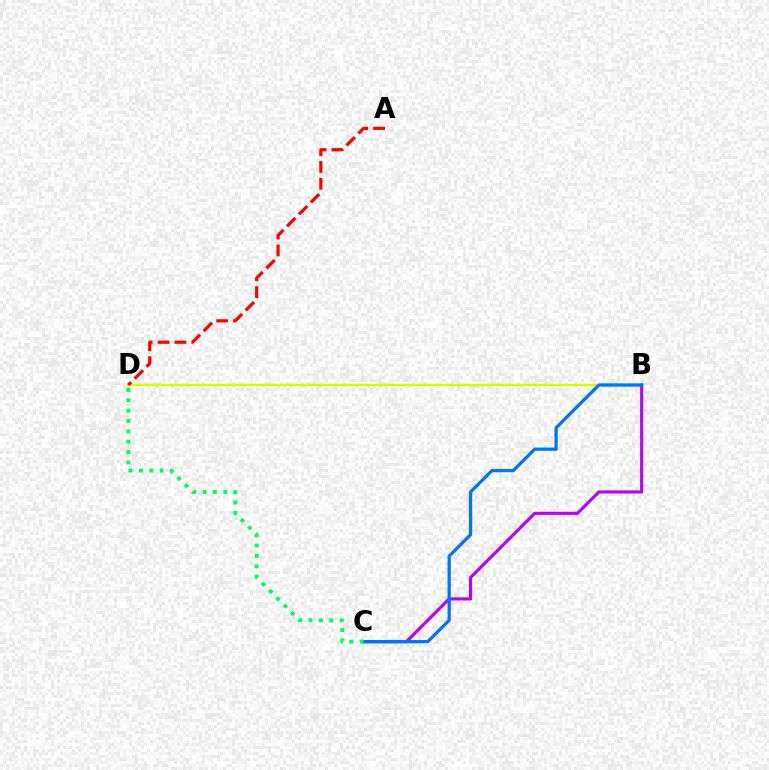{('B', 'D'): [{'color': '#d1ff00', 'line_style': 'solid', 'thickness': 1.66}], ('B', 'C'): [{'color': '#b900ff', 'line_style': 'solid', 'thickness': 2.24}, {'color': '#0074ff', 'line_style': 'solid', 'thickness': 2.34}], ('C', 'D'): [{'color': '#00ff5c', 'line_style': 'dotted', 'thickness': 2.81}], ('A', 'D'): [{'color': '#ff0000', 'line_style': 'dashed', 'thickness': 2.29}]}